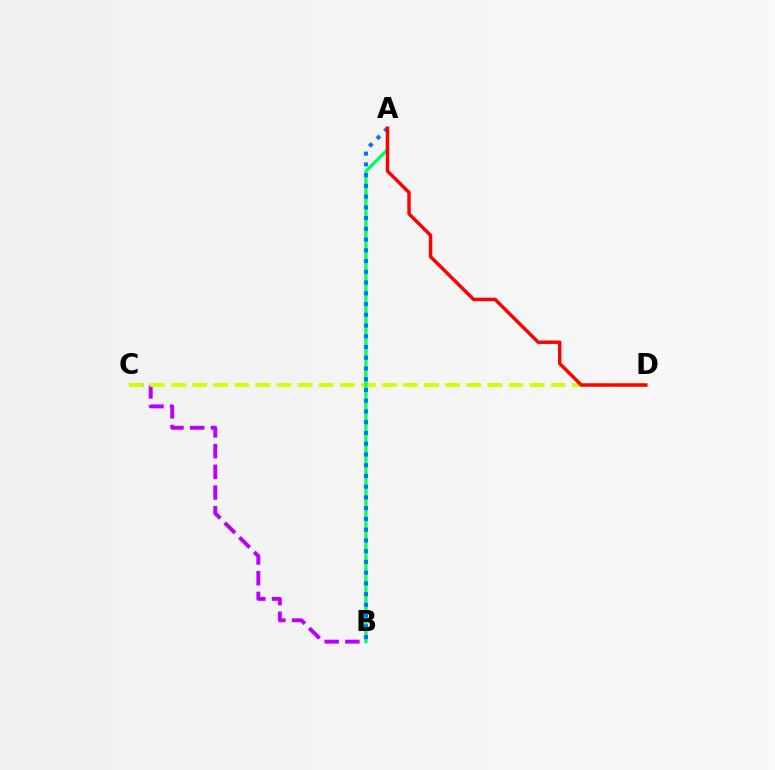{('B', 'C'): [{'color': '#b900ff', 'line_style': 'dashed', 'thickness': 2.81}], ('C', 'D'): [{'color': '#d1ff00', 'line_style': 'dashed', 'thickness': 2.87}], ('A', 'B'): [{'color': '#00ff5c', 'line_style': 'solid', 'thickness': 2.35}, {'color': '#0074ff', 'line_style': 'dotted', 'thickness': 2.92}], ('A', 'D'): [{'color': '#ff0000', 'line_style': 'solid', 'thickness': 2.47}]}